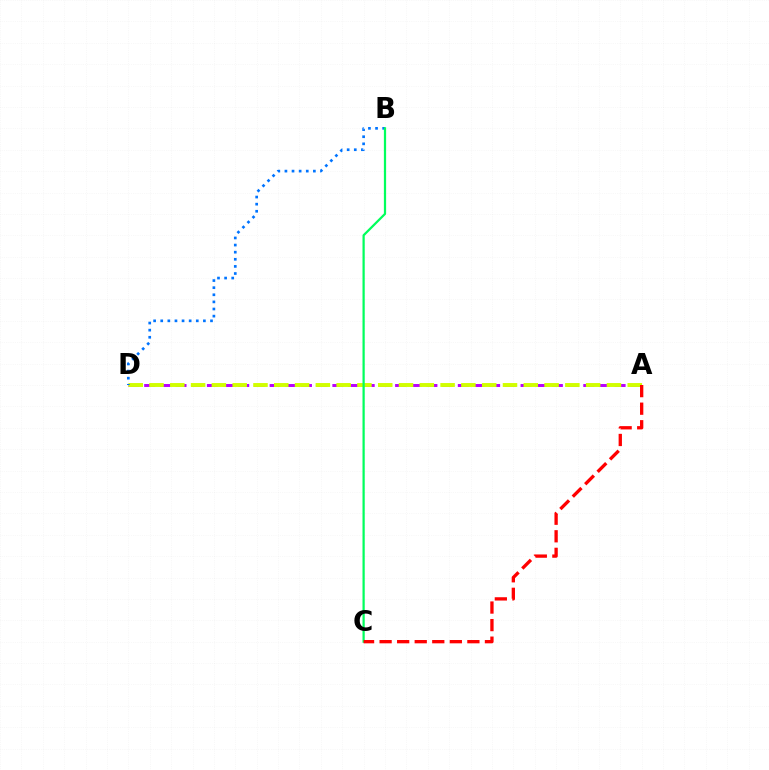{('A', 'D'): [{'color': '#b900ff', 'line_style': 'dashed', 'thickness': 2.13}, {'color': '#d1ff00', 'line_style': 'dashed', 'thickness': 2.82}], ('B', 'D'): [{'color': '#0074ff', 'line_style': 'dotted', 'thickness': 1.93}], ('B', 'C'): [{'color': '#00ff5c', 'line_style': 'solid', 'thickness': 1.61}], ('A', 'C'): [{'color': '#ff0000', 'line_style': 'dashed', 'thickness': 2.39}]}